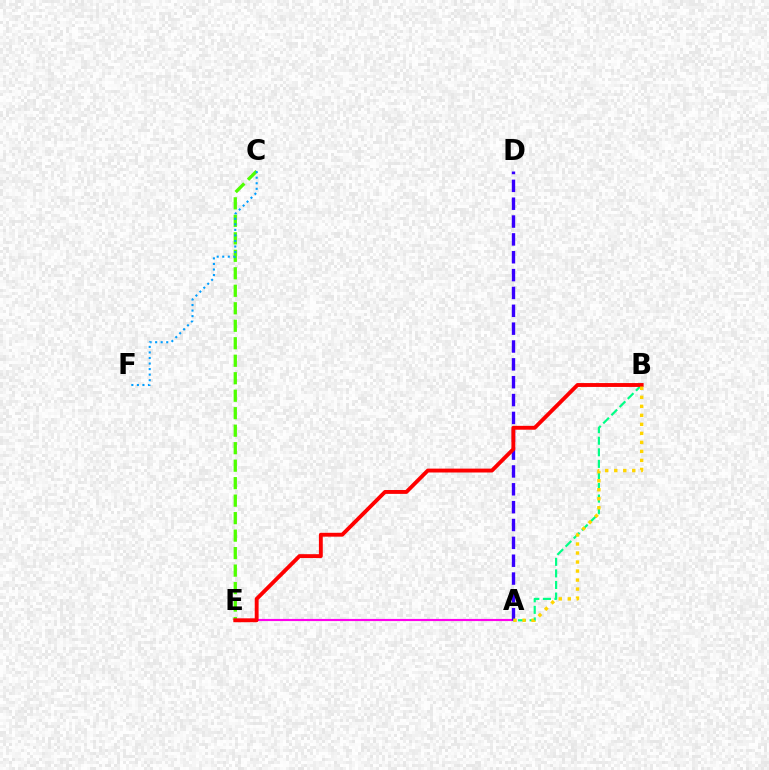{('C', 'E'): [{'color': '#4fff00', 'line_style': 'dashed', 'thickness': 2.38}], ('A', 'E'): [{'color': '#ff00ed', 'line_style': 'solid', 'thickness': 1.55}], ('A', 'D'): [{'color': '#3700ff', 'line_style': 'dashed', 'thickness': 2.43}], ('C', 'F'): [{'color': '#009eff', 'line_style': 'dotted', 'thickness': 1.51}], ('A', 'B'): [{'color': '#00ff86', 'line_style': 'dashed', 'thickness': 1.57}, {'color': '#ffd500', 'line_style': 'dotted', 'thickness': 2.45}], ('B', 'E'): [{'color': '#ff0000', 'line_style': 'solid', 'thickness': 2.79}]}